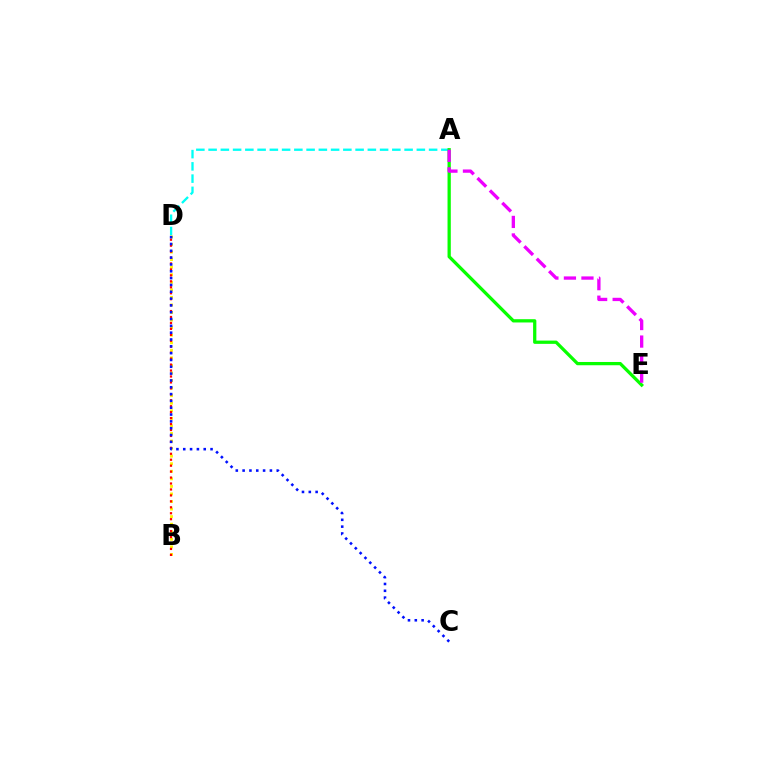{('A', 'D'): [{'color': '#00fff6', 'line_style': 'dashed', 'thickness': 1.66}], ('B', 'D'): [{'color': '#fcf500', 'line_style': 'dotted', 'thickness': 2.05}, {'color': '#ff0000', 'line_style': 'dotted', 'thickness': 1.62}], ('A', 'E'): [{'color': '#08ff00', 'line_style': 'solid', 'thickness': 2.35}, {'color': '#ee00ff', 'line_style': 'dashed', 'thickness': 2.38}], ('C', 'D'): [{'color': '#0010ff', 'line_style': 'dotted', 'thickness': 1.85}]}